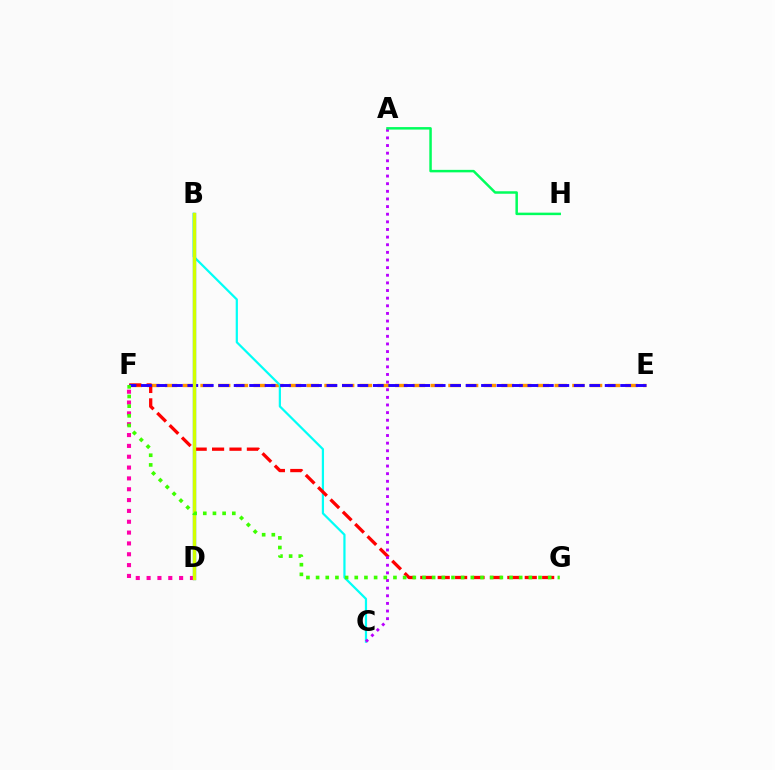{('E', 'F'): [{'color': '#ff9400', 'line_style': 'dashed', 'thickness': 2.41}, {'color': '#2500ff', 'line_style': 'dashed', 'thickness': 2.1}], ('B', 'C'): [{'color': '#00fff6', 'line_style': 'solid', 'thickness': 1.6}], ('B', 'D'): [{'color': '#0074ff', 'line_style': 'solid', 'thickness': 2.36}, {'color': '#d1ff00', 'line_style': 'solid', 'thickness': 2.41}], ('D', 'F'): [{'color': '#ff00ac', 'line_style': 'dotted', 'thickness': 2.94}], ('F', 'G'): [{'color': '#ff0000', 'line_style': 'dashed', 'thickness': 2.37}, {'color': '#3dff00', 'line_style': 'dotted', 'thickness': 2.63}], ('A', 'C'): [{'color': '#b900ff', 'line_style': 'dotted', 'thickness': 2.07}], ('A', 'H'): [{'color': '#00ff5c', 'line_style': 'solid', 'thickness': 1.79}]}